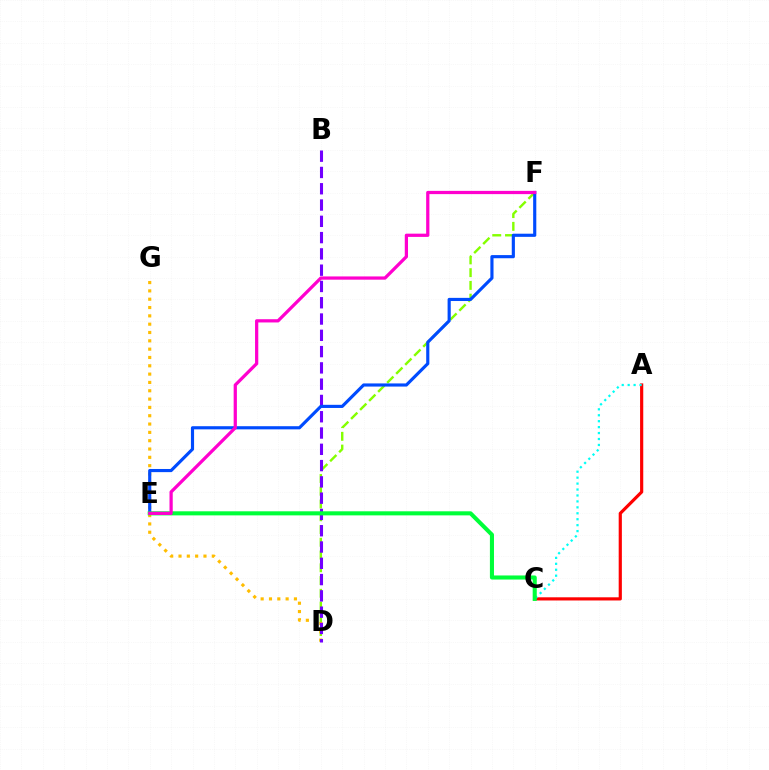{('D', 'F'): [{'color': '#84ff00', 'line_style': 'dashed', 'thickness': 1.73}], ('A', 'C'): [{'color': '#ff0000', 'line_style': 'solid', 'thickness': 2.29}, {'color': '#00fff6', 'line_style': 'dotted', 'thickness': 1.61}], ('D', 'G'): [{'color': '#ffbd00', 'line_style': 'dotted', 'thickness': 2.26}], ('B', 'D'): [{'color': '#7200ff', 'line_style': 'dashed', 'thickness': 2.21}], ('E', 'F'): [{'color': '#004bff', 'line_style': 'solid', 'thickness': 2.27}, {'color': '#ff00cf', 'line_style': 'solid', 'thickness': 2.33}], ('C', 'E'): [{'color': '#00ff39', 'line_style': 'solid', 'thickness': 2.94}]}